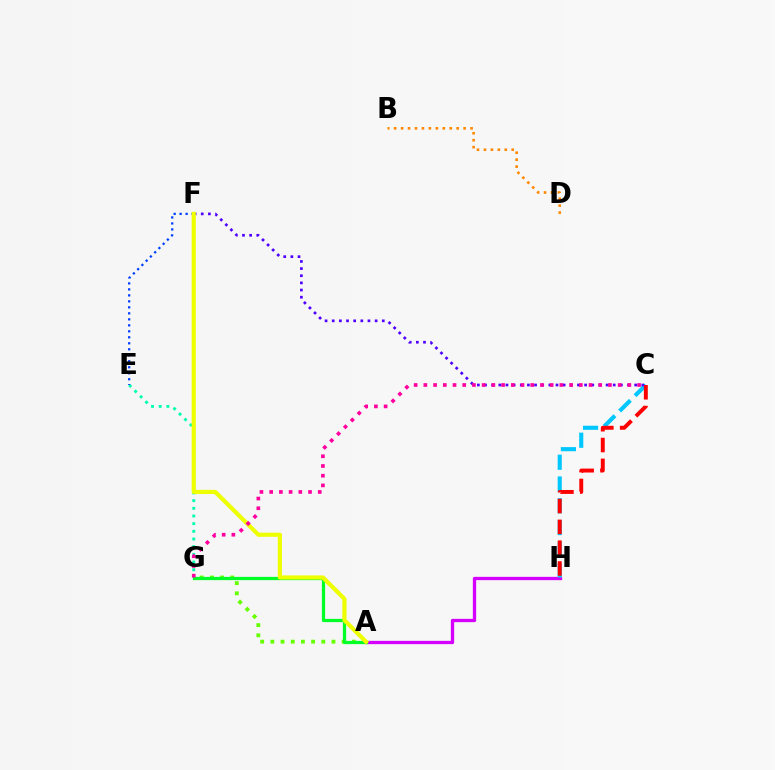{('E', 'G'): [{'color': '#00ffaf', 'line_style': 'dotted', 'thickness': 2.09}], ('B', 'D'): [{'color': '#ff8800', 'line_style': 'dotted', 'thickness': 1.89}], ('A', 'G'): [{'color': '#66ff00', 'line_style': 'dotted', 'thickness': 2.77}, {'color': '#00ff27', 'line_style': 'solid', 'thickness': 2.34}], ('A', 'H'): [{'color': '#d600ff', 'line_style': 'solid', 'thickness': 2.38}], ('E', 'F'): [{'color': '#003fff', 'line_style': 'dotted', 'thickness': 1.63}], ('C', 'H'): [{'color': '#00c7ff', 'line_style': 'dashed', 'thickness': 2.96}, {'color': '#ff0000', 'line_style': 'dashed', 'thickness': 2.83}], ('C', 'F'): [{'color': '#4f00ff', 'line_style': 'dotted', 'thickness': 1.94}], ('A', 'F'): [{'color': '#eeff00', 'line_style': 'solid', 'thickness': 2.99}], ('C', 'G'): [{'color': '#ff00a0', 'line_style': 'dotted', 'thickness': 2.64}]}